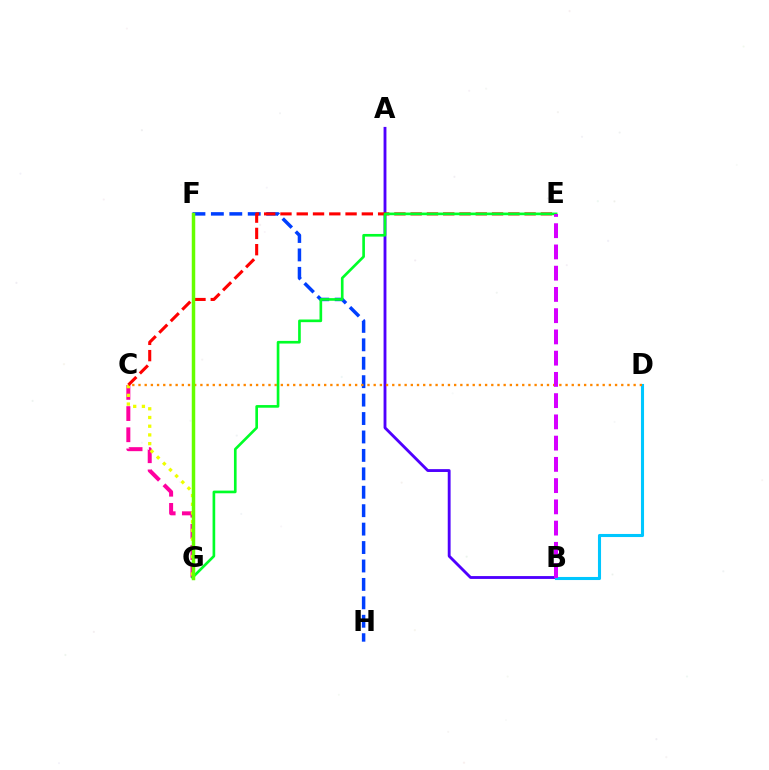{('F', 'G'): [{'color': '#00ffaf', 'line_style': 'solid', 'thickness': 1.96}, {'color': '#66ff00', 'line_style': 'solid', 'thickness': 2.5}], ('C', 'G'): [{'color': '#ff00a0', 'line_style': 'dashed', 'thickness': 2.88}, {'color': '#eeff00', 'line_style': 'dotted', 'thickness': 2.37}], ('A', 'B'): [{'color': '#4f00ff', 'line_style': 'solid', 'thickness': 2.05}], ('F', 'H'): [{'color': '#003fff', 'line_style': 'dashed', 'thickness': 2.5}], ('C', 'E'): [{'color': '#ff0000', 'line_style': 'dashed', 'thickness': 2.21}], ('B', 'D'): [{'color': '#00c7ff', 'line_style': 'solid', 'thickness': 2.22}], ('C', 'D'): [{'color': '#ff8800', 'line_style': 'dotted', 'thickness': 1.68}], ('E', 'G'): [{'color': '#00ff27', 'line_style': 'solid', 'thickness': 1.91}], ('B', 'E'): [{'color': '#d600ff', 'line_style': 'dashed', 'thickness': 2.89}]}